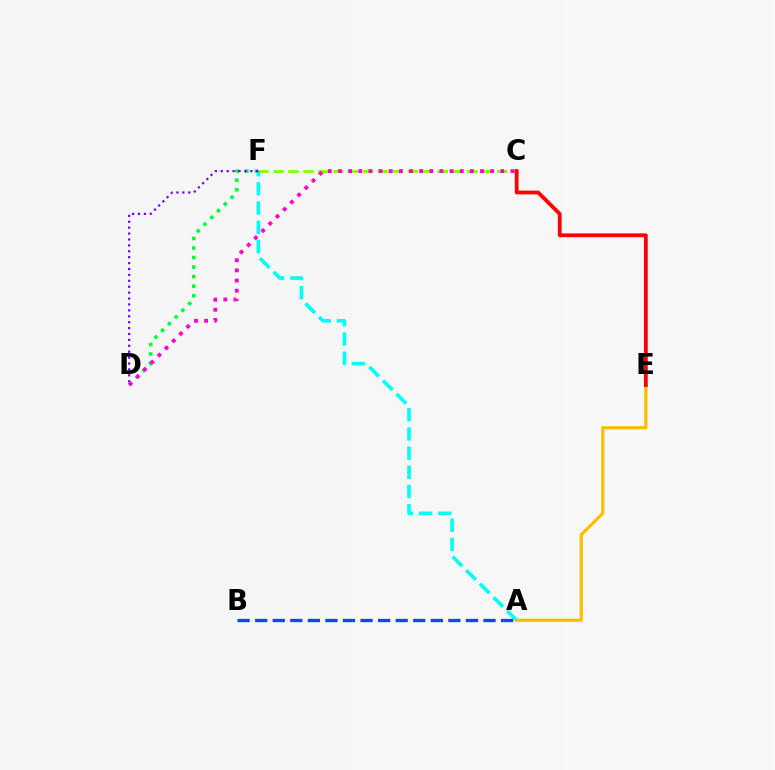{('C', 'F'): [{'color': '#84ff00', 'line_style': 'dashed', 'thickness': 2.03}], ('A', 'B'): [{'color': '#004bff', 'line_style': 'dashed', 'thickness': 2.39}], ('D', 'F'): [{'color': '#00ff39', 'line_style': 'dotted', 'thickness': 2.59}, {'color': '#7200ff', 'line_style': 'dotted', 'thickness': 1.6}], ('A', 'F'): [{'color': '#00fff6', 'line_style': 'dashed', 'thickness': 2.61}], ('A', 'E'): [{'color': '#ffbd00', 'line_style': 'solid', 'thickness': 2.33}], ('C', 'D'): [{'color': '#ff00cf', 'line_style': 'dotted', 'thickness': 2.76}], ('C', 'E'): [{'color': '#ff0000', 'line_style': 'solid', 'thickness': 2.73}]}